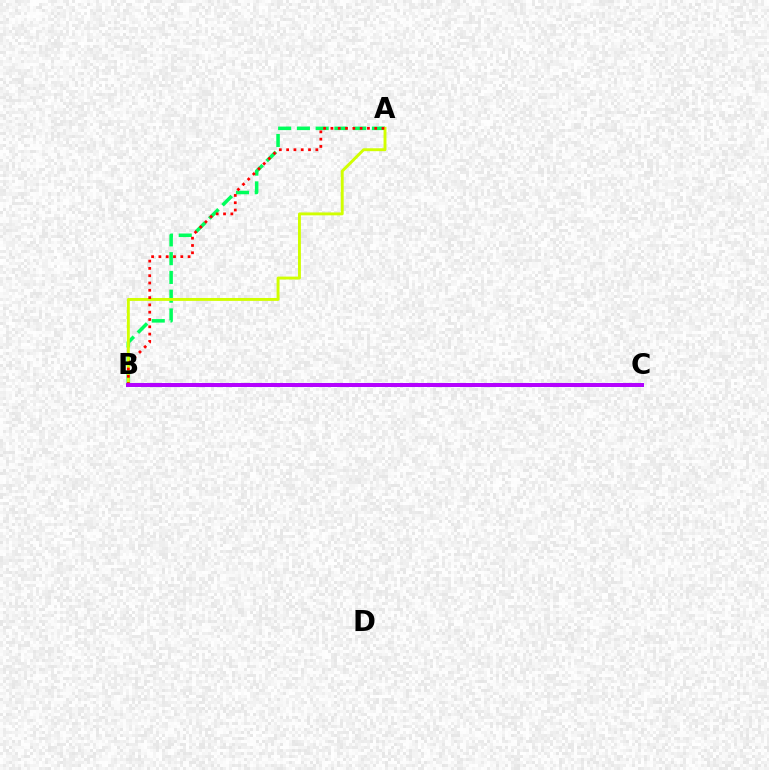{('B', 'C'): [{'color': '#0074ff', 'line_style': 'solid', 'thickness': 2.86}, {'color': '#b900ff', 'line_style': 'solid', 'thickness': 2.79}], ('A', 'B'): [{'color': '#00ff5c', 'line_style': 'dashed', 'thickness': 2.55}, {'color': '#d1ff00', 'line_style': 'solid', 'thickness': 2.09}, {'color': '#ff0000', 'line_style': 'dotted', 'thickness': 1.98}]}